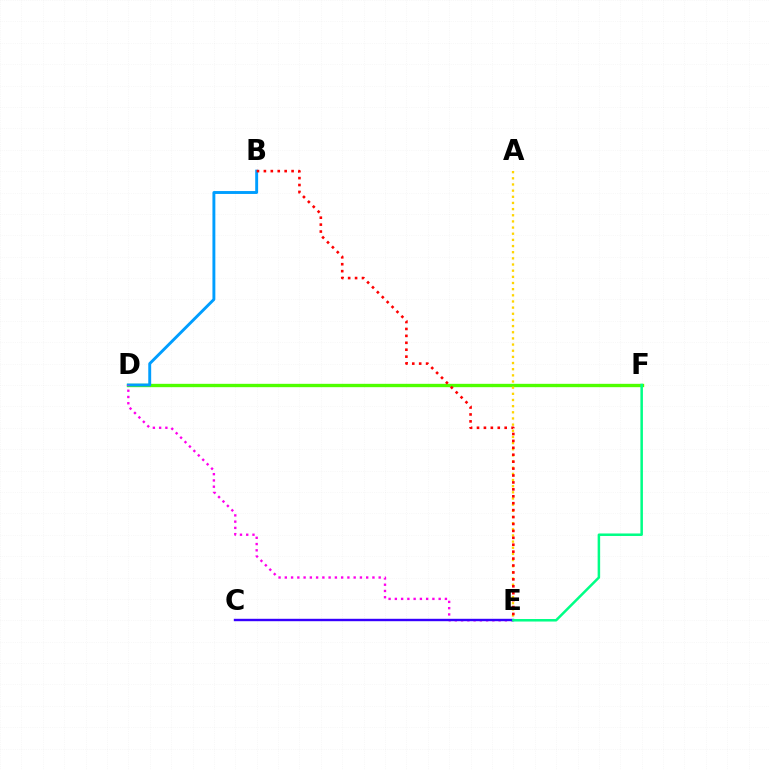{('D', 'F'): [{'color': '#4fff00', 'line_style': 'solid', 'thickness': 2.42}], ('A', 'E'): [{'color': '#ffd500', 'line_style': 'dotted', 'thickness': 1.67}], ('B', 'D'): [{'color': '#009eff', 'line_style': 'solid', 'thickness': 2.09}], ('D', 'E'): [{'color': '#ff00ed', 'line_style': 'dotted', 'thickness': 1.7}], ('B', 'E'): [{'color': '#ff0000', 'line_style': 'dotted', 'thickness': 1.88}], ('C', 'E'): [{'color': '#3700ff', 'line_style': 'solid', 'thickness': 1.73}], ('E', 'F'): [{'color': '#00ff86', 'line_style': 'solid', 'thickness': 1.81}]}